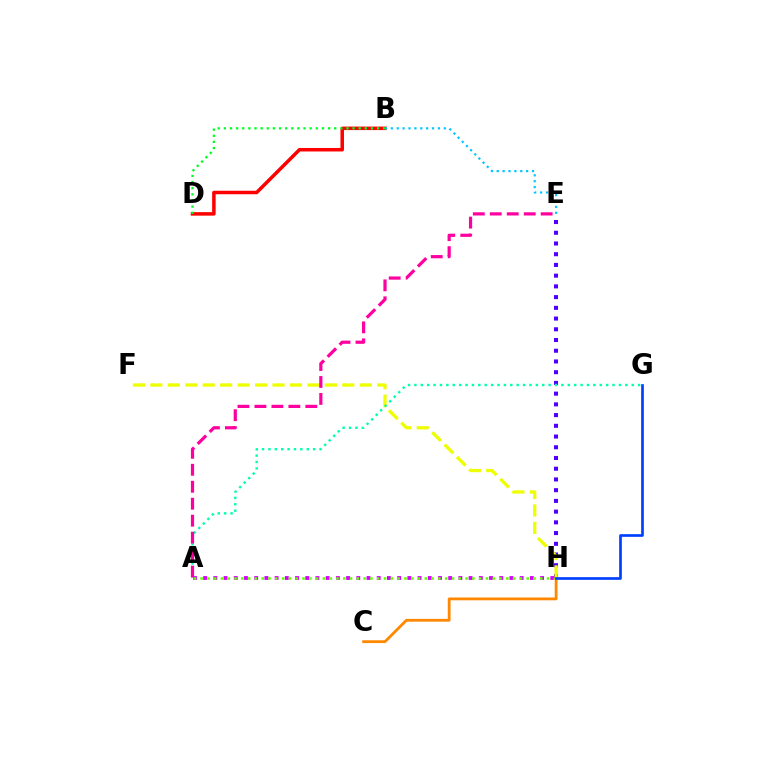{('B', 'D'): [{'color': '#ff0000', 'line_style': 'solid', 'thickness': 2.52}, {'color': '#00ff27', 'line_style': 'dotted', 'thickness': 1.67}], ('A', 'H'): [{'color': '#d600ff', 'line_style': 'dotted', 'thickness': 2.77}, {'color': '#66ff00', 'line_style': 'dotted', 'thickness': 1.85}], ('B', 'E'): [{'color': '#00c7ff', 'line_style': 'dotted', 'thickness': 1.6}], ('E', 'H'): [{'color': '#4f00ff', 'line_style': 'dotted', 'thickness': 2.91}], ('C', 'H'): [{'color': '#ff8800', 'line_style': 'solid', 'thickness': 2.01}], ('F', 'H'): [{'color': '#eeff00', 'line_style': 'dashed', 'thickness': 2.37}], ('A', 'G'): [{'color': '#00ffaf', 'line_style': 'dotted', 'thickness': 1.74}], ('G', 'H'): [{'color': '#003fff', 'line_style': 'solid', 'thickness': 1.92}], ('A', 'E'): [{'color': '#ff00a0', 'line_style': 'dashed', 'thickness': 2.31}]}